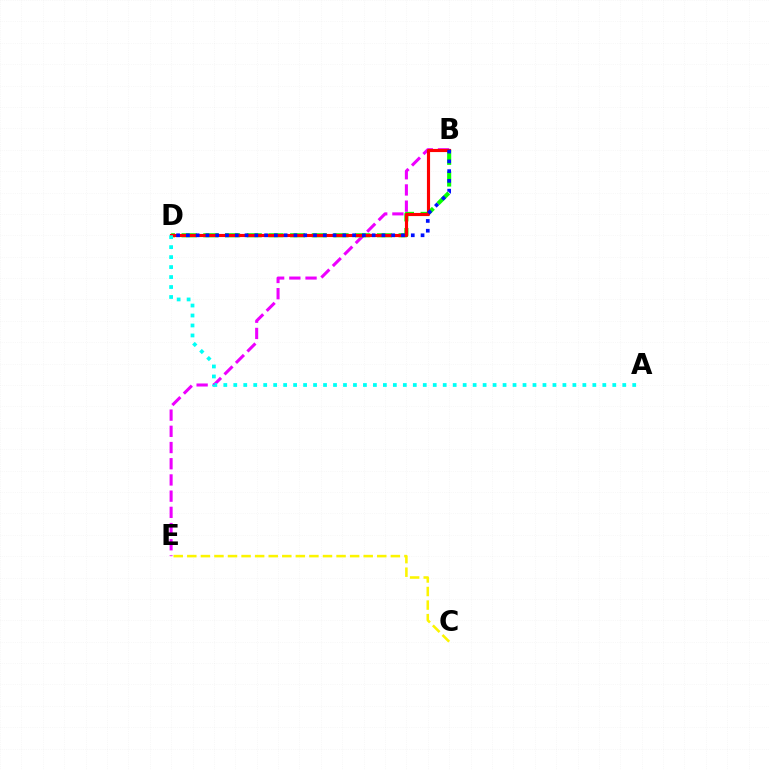{('B', 'E'): [{'color': '#ee00ff', 'line_style': 'dashed', 'thickness': 2.2}], ('B', 'D'): [{'color': '#08ff00', 'line_style': 'dashed', 'thickness': 2.95}, {'color': '#ff0000', 'line_style': 'solid', 'thickness': 2.26}, {'color': '#0010ff', 'line_style': 'dotted', 'thickness': 2.66}], ('A', 'D'): [{'color': '#00fff6', 'line_style': 'dotted', 'thickness': 2.71}], ('C', 'E'): [{'color': '#fcf500', 'line_style': 'dashed', 'thickness': 1.84}]}